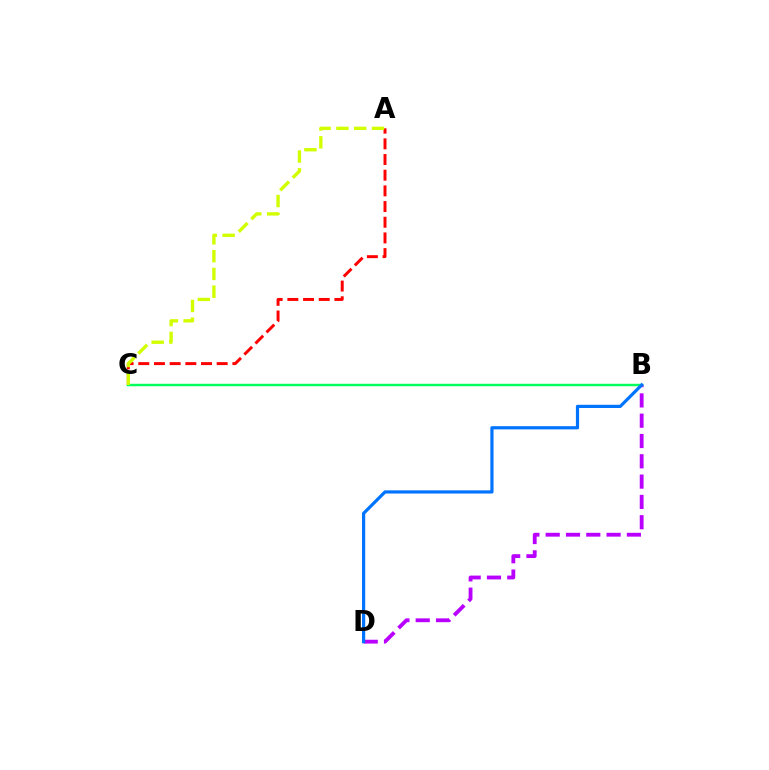{('B', 'D'): [{'color': '#b900ff', 'line_style': 'dashed', 'thickness': 2.76}, {'color': '#0074ff', 'line_style': 'solid', 'thickness': 2.3}], ('A', 'C'): [{'color': '#ff0000', 'line_style': 'dashed', 'thickness': 2.13}, {'color': '#d1ff00', 'line_style': 'dashed', 'thickness': 2.42}], ('B', 'C'): [{'color': '#00ff5c', 'line_style': 'solid', 'thickness': 1.75}]}